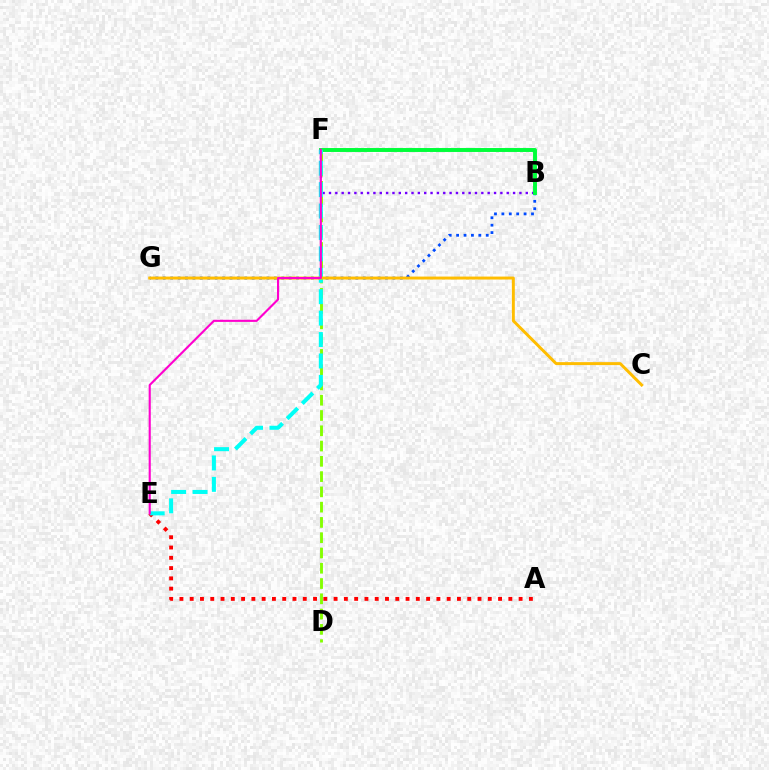{('B', 'F'): [{'color': '#7200ff', 'line_style': 'dotted', 'thickness': 1.72}, {'color': '#00ff39', 'line_style': 'solid', 'thickness': 2.83}], ('B', 'G'): [{'color': '#004bff', 'line_style': 'dotted', 'thickness': 2.01}], ('D', 'F'): [{'color': '#84ff00', 'line_style': 'dashed', 'thickness': 2.08}], ('A', 'E'): [{'color': '#ff0000', 'line_style': 'dotted', 'thickness': 2.79}], ('E', 'F'): [{'color': '#00fff6', 'line_style': 'dashed', 'thickness': 2.91}, {'color': '#ff00cf', 'line_style': 'solid', 'thickness': 1.53}], ('C', 'G'): [{'color': '#ffbd00', 'line_style': 'solid', 'thickness': 2.13}]}